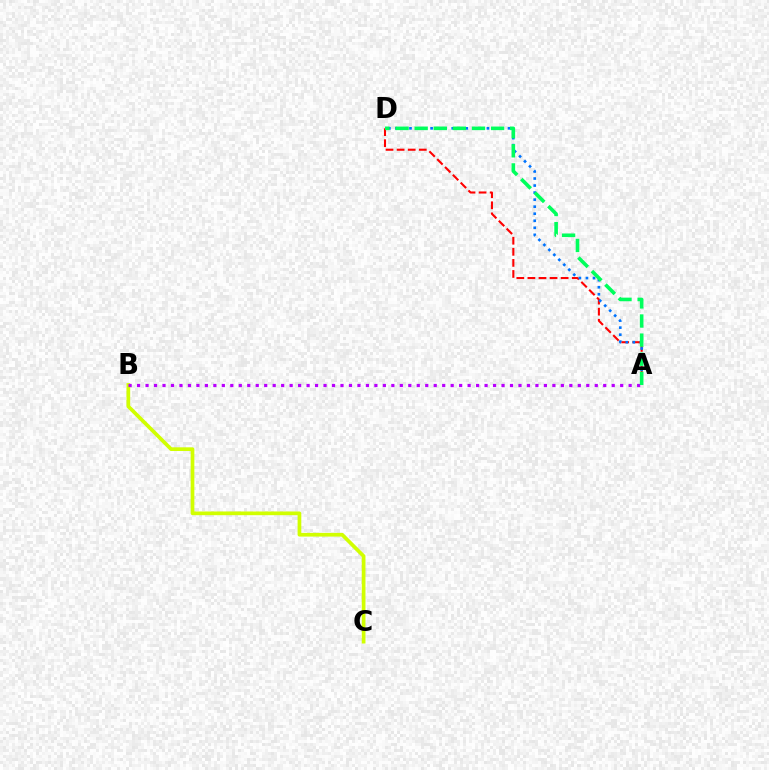{('A', 'D'): [{'color': '#ff0000', 'line_style': 'dashed', 'thickness': 1.5}, {'color': '#0074ff', 'line_style': 'dotted', 'thickness': 1.91}, {'color': '#00ff5c', 'line_style': 'dashed', 'thickness': 2.6}], ('B', 'C'): [{'color': '#d1ff00', 'line_style': 'solid', 'thickness': 2.67}], ('A', 'B'): [{'color': '#b900ff', 'line_style': 'dotted', 'thickness': 2.3}]}